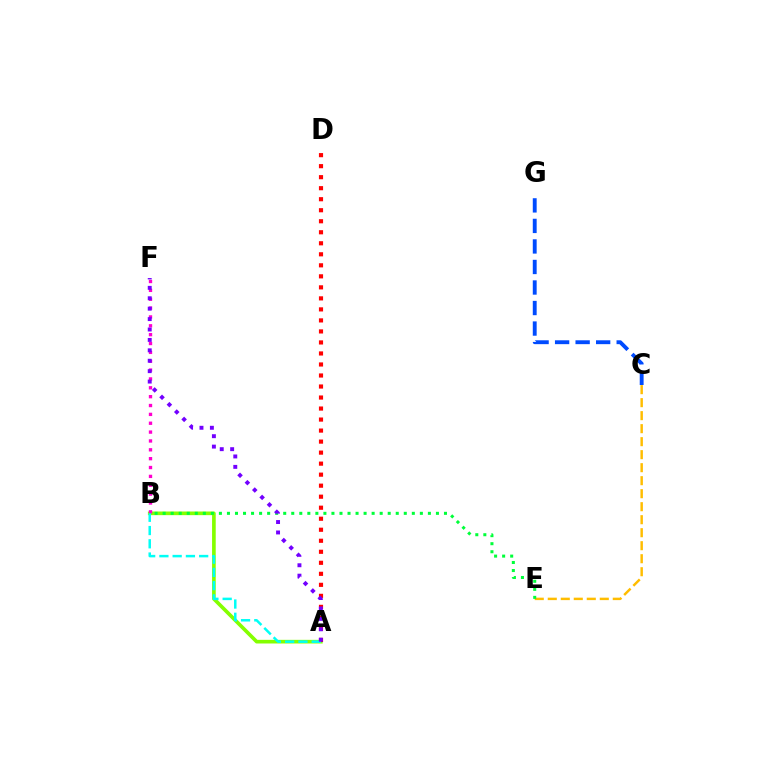{('A', 'B'): [{'color': '#84ff00', 'line_style': 'solid', 'thickness': 2.63}, {'color': '#00fff6', 'line_style': 'dashed', 'thickness': 1.8}], ('A', 'D'): [{'color': '#ff0000', 'line_style': 'dotted', 'thickness': 2.99}], ('B', 'F'): [{'color': '#ff00cf', 'line_style': 'dotted', 'thickness': 2.41}], ('C', 'G'): [{'color': '#004bff', 'line_style': 'dashed', 'thickness': 2.79}], ('C', 'E'): [{'color': '#ffbd00', 'line_style': 'dashed', 'thickness': 1.77}], ('B', 'E'): [{'color': '#00ff39', 'line_style': 'dotted', 'thickness': 2.18}], ('A', 'F'): [{'color': '#7200ff', 'line_style': 'dotted', 'thickness': 2.83}]}